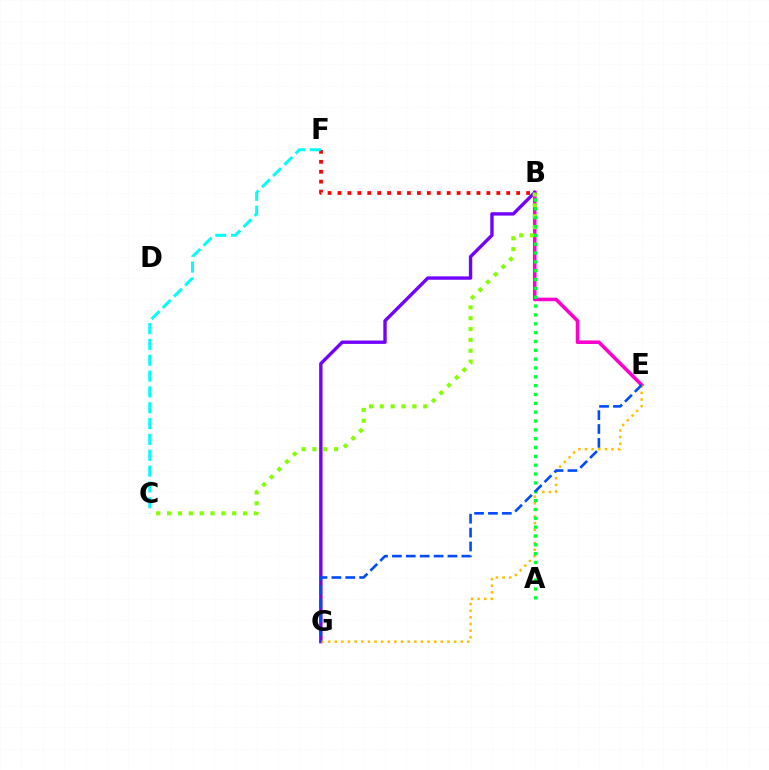{('B', 'E'): [{'color': '#ff00cf', 'line_style': 'solid', 'thickness': 2.57}], ('B', 'G'): [{'color': '#7200ff', 'line_style': 'solid', 'thickness': 2.43}], ('E', 'G'): [{'color': '#ffbd00', 'line_style': 'dotted', 'thickness': 1.8}, {'color': '#004bff', 'line_style': 'dashed', 'thickness': 1.89}], ('B', 'F'): [{'color': '#ff0000', 'line_style': 'dotted', 'thickness': 2.7}], ('B', 'C'): [{'color': '#84ff00', 'line_style': 'dotted', 'thickness': 2.95}], ('A', 'B'): [{'color': '#00ff39', 'line_style': 'dotted', 'thickness': 2.4}], ('C', 'F'): [{'color': '#00fff6', 'line_style': 'dashed', 'thickness': 2.15}]}